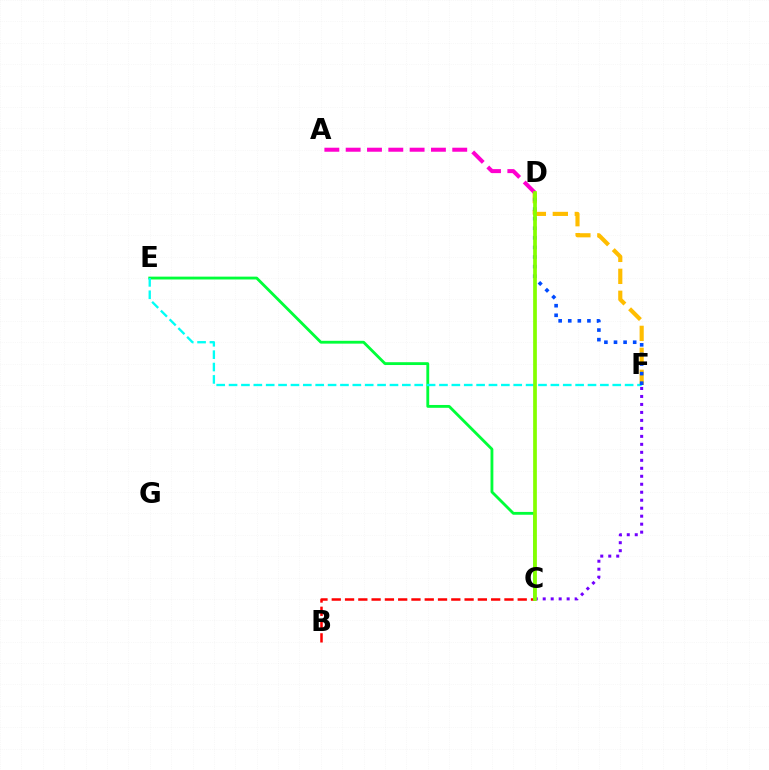{('B', 'C'): [{'color': '#ff0000', 'line_style': 'dashed', 'thickness': 1.8}], ('D', 'F'): [{'color': '#ffbd00', 'line_style': 'dashed', 'thickness': 2.98}, {'color': '#004bff', 'line_style': 'dotted', 'thickness': 2.61}], ('C', 'E'): [{'color': '#00ff39', 'line_style': 'solid', 'thickness': 2.04}], ('A', 'D'): [{'color': '#ff00cf', 'line_style': 'dashed', 'thickness': 2.9}], ('C', 'F'): [{'color': '#7200ff', 'line_style': 'dotted', 'thickness': 2.17}], ('E', 'F'): [{'color': '#00fff6', 'line_style': 'dashed', 'thickness': 1.68}], ('C', 'D'): [{'color': '#84ff00', 'line_style': 'solid', 'thickness': 2.68}]}